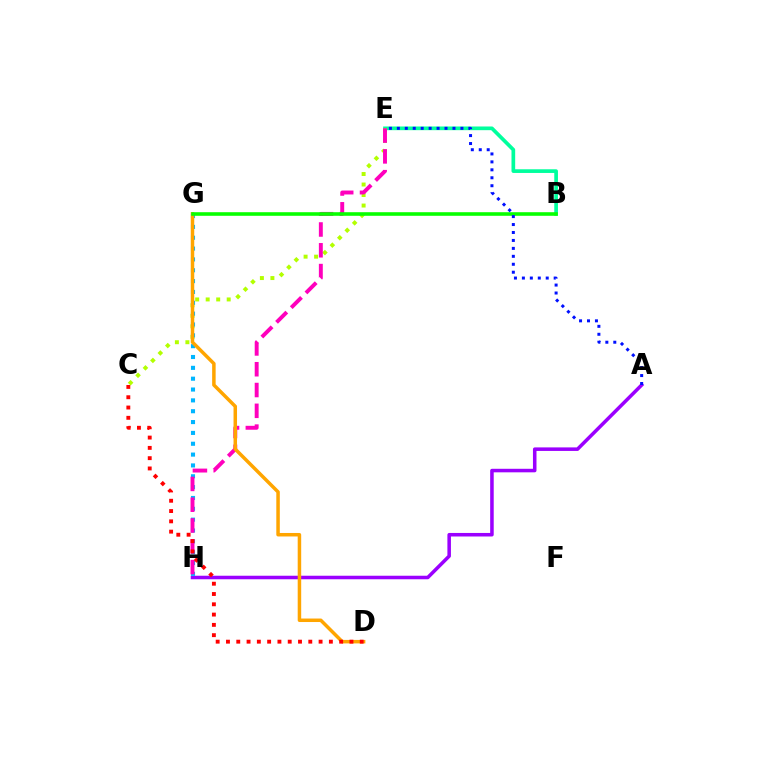{('B', 'E'): [{'color': '#00ff9d', 'line_style': 'solid', 'thickness': 2.65}], ('C', 'E'): [{'color': '#b3ff00', 'line_style': 'dotted', 'thickness': 2.86}], ('A', 'H'): [{'color': '#9b00ff', 'line_style': 'solid', 'thickness': 2.55}], ('G', 'H'): [{'color': '#00b5ff', 'line_style': 'dotted', 'thickness': 2.95}], ('E', 'H'): [{'color': '#ff00bd', 'line_style': 'dashed', 'thickness': 2.82}], ('D', 'G'): [{'color': '#ffa500', 'line_style': 'solid', 'thickness': 2.52}], ('B', 'G'): [{'color': '#08ff00', 'line_style': 'solid', 'thickness': 2.58}], ('C', 'D'): [{'color': '#ff0000', 'line_style': 'dotted', 'thickness': 2.8}], ('A', 'E'): [{'color': '#0010ff', 'line_style': 'dotted', 'thickness': 2.16}]}